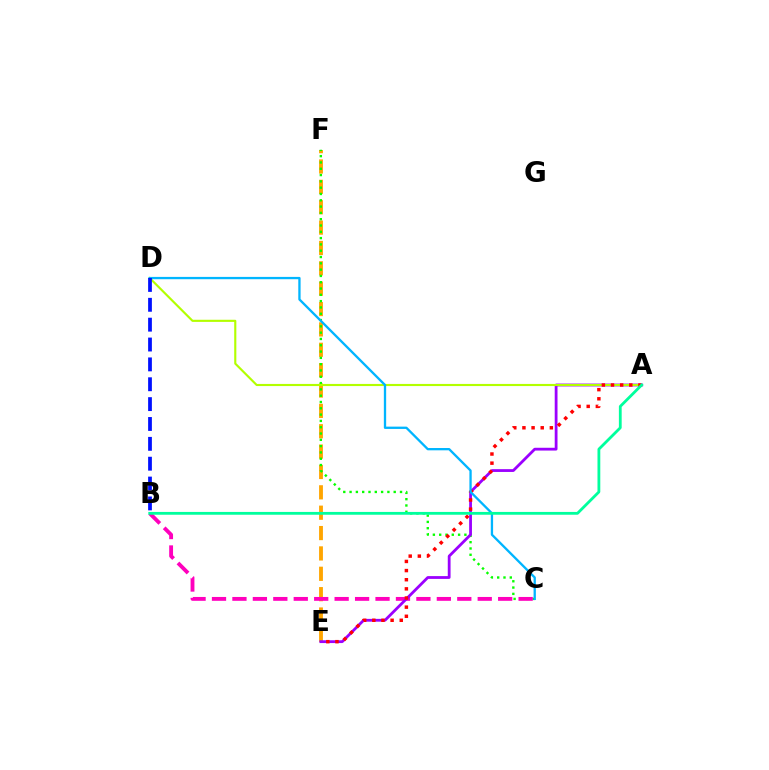{('E', 'F'): [{'color': '#ffa500', 'line_style': 'dashed', 'thickness': 2.77}], ('C', 'F'): [{'color': '#08ff00', 'line_style': 'dotted', 'thickness': 1.71}], ('B', 'C'): [{'color': '#ff00bd', 'line_style': 'dashed', 'thickness': 2.78}], ('A', 'E'): [{'color': '#9b00ff', 'line_style': 'solid', 'thickness': 2.01}, {'color': '#ff0000', 'line_style': 'dotted', 'thickness': 2.48}], ('A', 'D'): [{'color': '#b3ff00', 'line_style': 'solid', 'thickness': 1.54}], ('C', 'D'): [{'color': '#00b5ff', 'line_style': 'solid', 'thickness': 1.66}], ('B', 'D'): [{'color': '#0010ff', 'line_style': 'dashed', 'thickness': 2.7}], ('A', 'B'): [{'color': '#00ff9d', 'line_style': 'solid', 'thickness': 2.02}]}